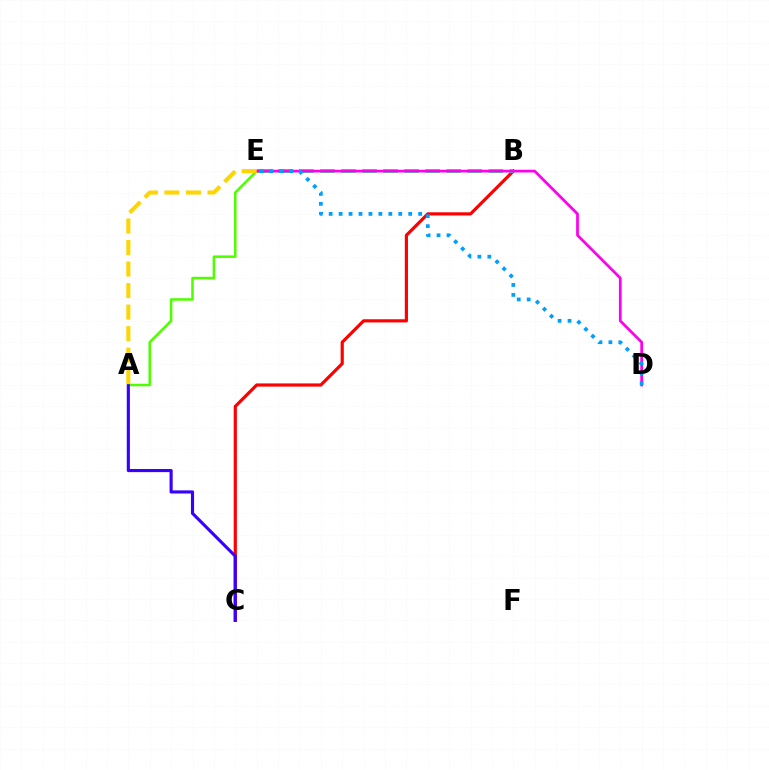{('B', 'C'): [{'color': '#ff0000', 'line_style': 'solid', 'thickness': 2.28}], ('A', 'E'): [{'color': '#4fff00', 'line_style': 'solid', 'thickness': 1.82}, {'color': '#ffd500', 'line_style': 'dashed', 'thickness': 2.92}], ('B', 'E'): [{'color': '#00ff86', 'line_style': 'dashed', 'thickness': 2.86}], ('D', 'E'): [{'color': '#ff00ed', 'line_style': 'solid', 'thickness': 1.97}, {'color': '#009eff', 'line_style': 'dotted', 'thickness': 2.7}], ('A', 'C'): [{'color': '#3700ff', 'line_style': 'solid', 'thickness': 2.25}]}